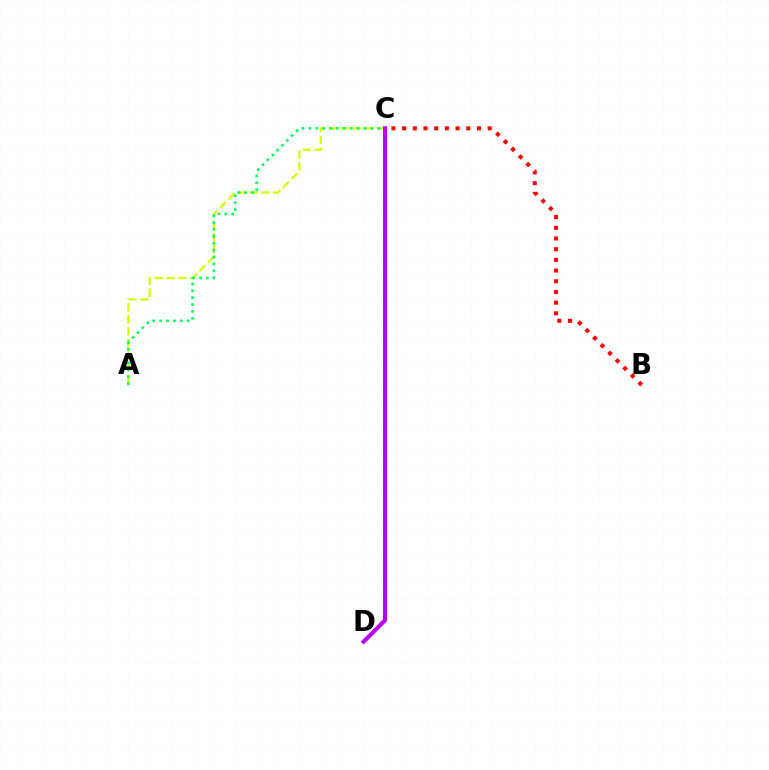{('A', 'C'): [{'color': '#d1ff00', 'line_style': 'dashed', 'thickness': 1.62}, {'color': '#00ff5c', 'line_style': 'dotted', 'thickness': 1.87}], ('C', 'D'): [{'color': '#0074ff', 'line_style': 'solid', 'thickness': 1.56}, {'color': '#b900ff', 'line_style': 'solid', 'thickness': 2.96}], ('B', 'C'): [{'color': '#ff0000', 'line_style': 'dotted', 'thickness': 2.91}]}